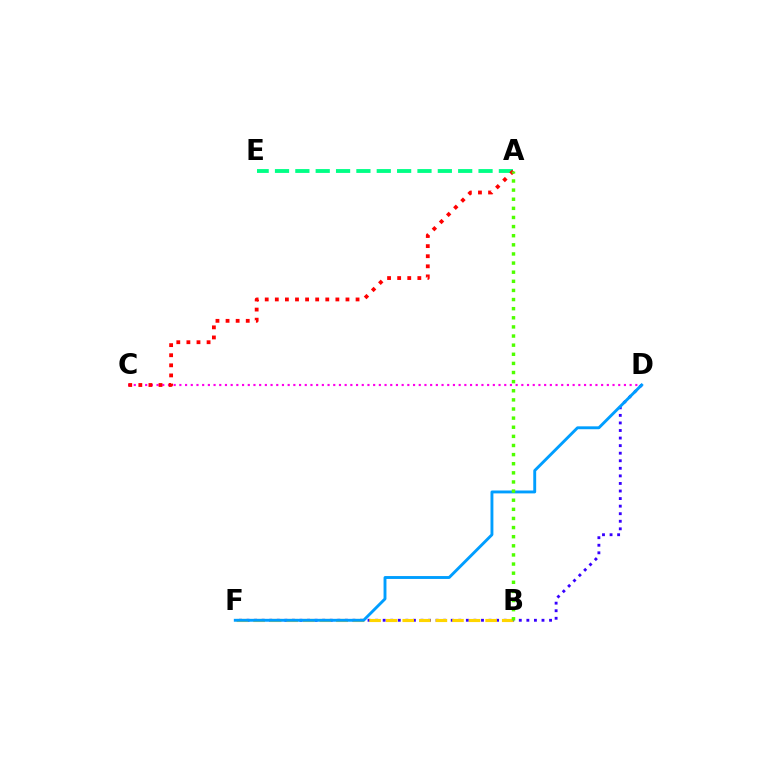{('C', 'D'): [{'color': '#ff00ed', 'line_style': 'dotted', 'thickness': 1.55}], ('A', 'E'): [{'color': '#00ff86', 'line_style': 'dashed', 'thickness': 2.76}], ('D', 'F'): [{'color': '#3700ff', 'line_style': 'dotted', 'thickness': 2.05}, {'color': '#009eff', 'line_style': 'solid', 'thickness': 2.08}], ('B', 'F'): [{'color': '#ffd500', 'line_style': 'dashed', 'thickness': 2.25}], ('A', 'C'): [{'color': '#ff0000', 'line_style': 'dotted', 'thickness': 2.74}], ('A', 'B'): [{'color': '#4fff00', 'line_style': 'dotted', 'thickness': 2.48}]}